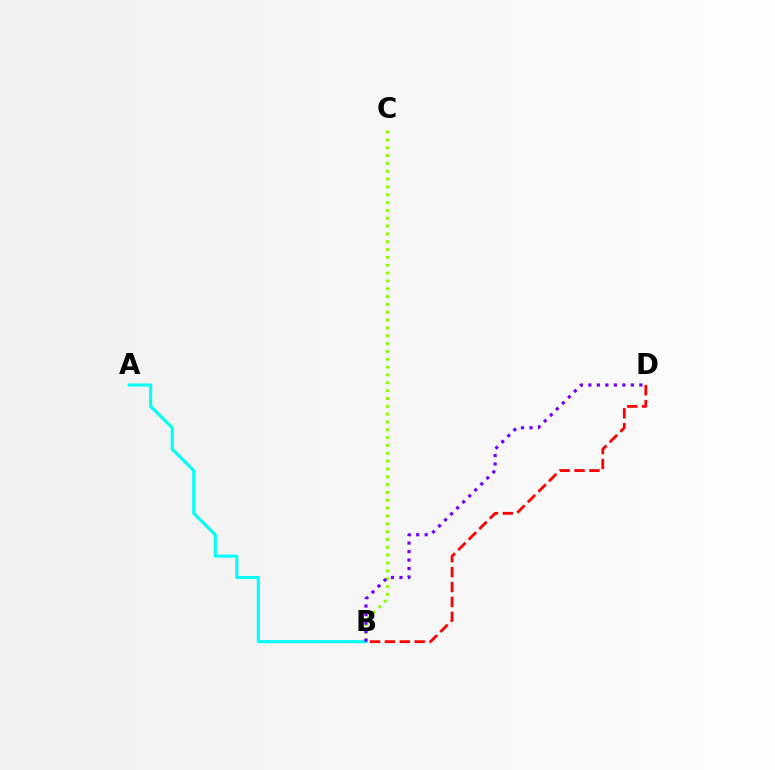{('B', 'C'): [{'color': '#84ff00', 'line_style': 'dotted', 'thickness': 2.13}], ('A', 'B'): [{'color': '#00fff6', 'line_style': 'solid', 'thickness': 2.23}], ('B', 'D'): [{'color': '#ff0000', 'line_style': 'dashed', 'thickness': 2.02}, {'color': '#7200ff', 'line_style': 'dotted', 'thickness': 2.31}]}